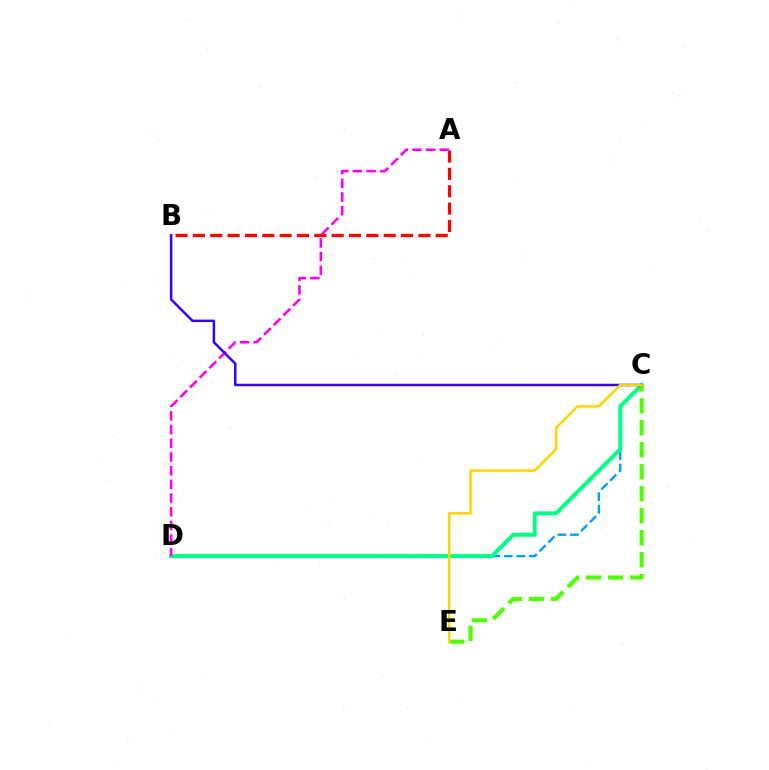{('C', 'D'): [{'color': '#009eff', 'line_style': 'dashed', 'thickness': 1.7}, {'color': '#00ff86', 'line_style': 'solid', 'thickness': 2.87}], ('A', 'B'): [{'color': '#ff0000', 'line_style': 'dashed', 'thickness': 2.36}], ('C', 'E'): [{'color': '#4fff00', 'line_style': 'dashed', 'thickness': 2.99}, {'color': '#ffd500', 'line_style': 'solid', 'thickness': 1.8}], ('A', 'D'): [{'color': '#ff00ed', 'line_style': 'dashed', 'thickness': 1.86}], ('B', 'C'): [{'color': '#3700ff', 'line_style': 'solid', 'thickness': 1.79}]}